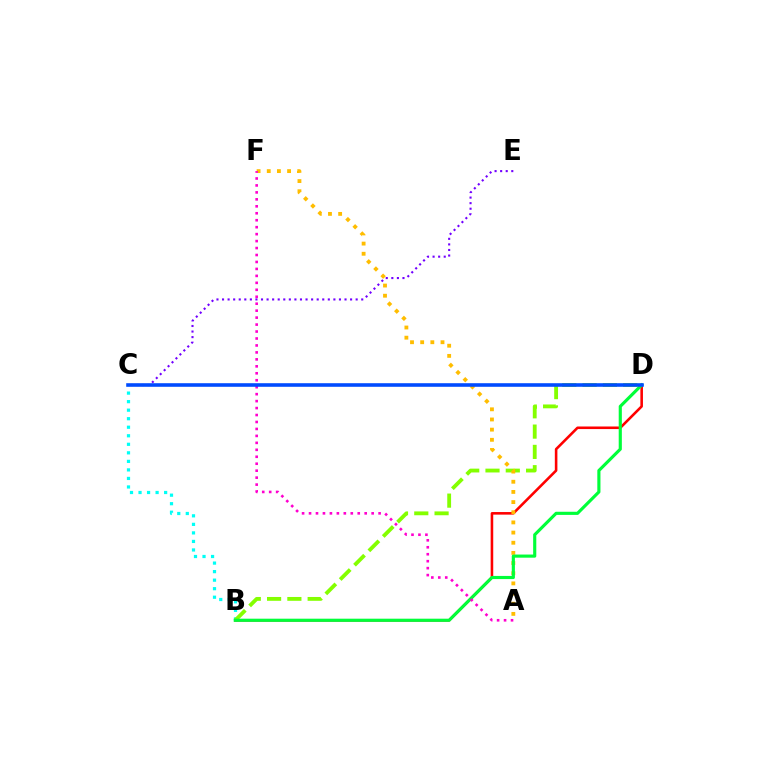{('B', 'C'): [{'color': '#00fff6', 'line_style': 'dotted', 'thickness': 2.32}], ('B', 'D'): [{'color': '#84ff00', 'line_style': 'dashed', 'thickness': 2.76}, {'color': '#ff0000', 'line_style': 'solid', 'thickness': 1.86}, {'color': '#00ff39', 'line_style': 'solid', 'thickness': 2.26}], ('A', 'F'): [{'color': '#ffbd00', 'line_style': 'dotted', 'thickness': 2.76}, {'color': '#ff00cf', 'line_style': 'dotted', 'thickness': 1.89}], ('C', 'E'): [{'color': '#7200ff', 'line_style': 'dotted', 'thickness': 1.51}], ('C', 'D'): [{'color': '#004bff', 'line_style': 'solid', 'thickness': 2.58}]}